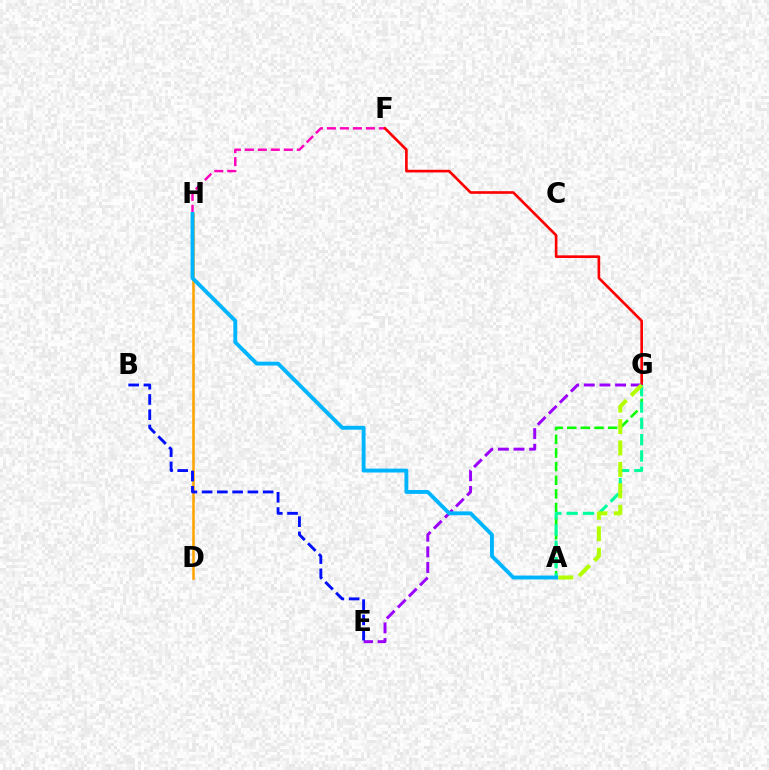{('A', 'G'): [{'color': '#08ff00', 'line_style': 'dashed', 'thickness': 1.85}, {'color': '#00ff9d', 'line_style': 'dashed', 'thickness': 2.22}, {'color': '#b3ff00', 'line_style': 'dashed', 'thickness': 2.91}], ('F', 'H'): [{'color': '#ff00bd', 'line_style': 'dashed', 'thickness': 1.76}], ('F', 'G'): [{'color': '#ff0000', 'line_style': 'solid', 'thickness': 1.91}], ('D', 'H'): [{'color': '#ffa500', 'line_style': 'solid', 'thickness': 1.84}], ('E', 'G'): [{'color': '#9b00ff', 'line_style': 'dashed', 'thickness': 2.12}], ('B', 'E'): [{'color': '#0010ff', 'line_style': 'dashed', 'thickness': 2.07}], ('A', 'H'): [{'color': '#00b5ff', 'line_style': 'solid', 'thickness': 2.79}]}